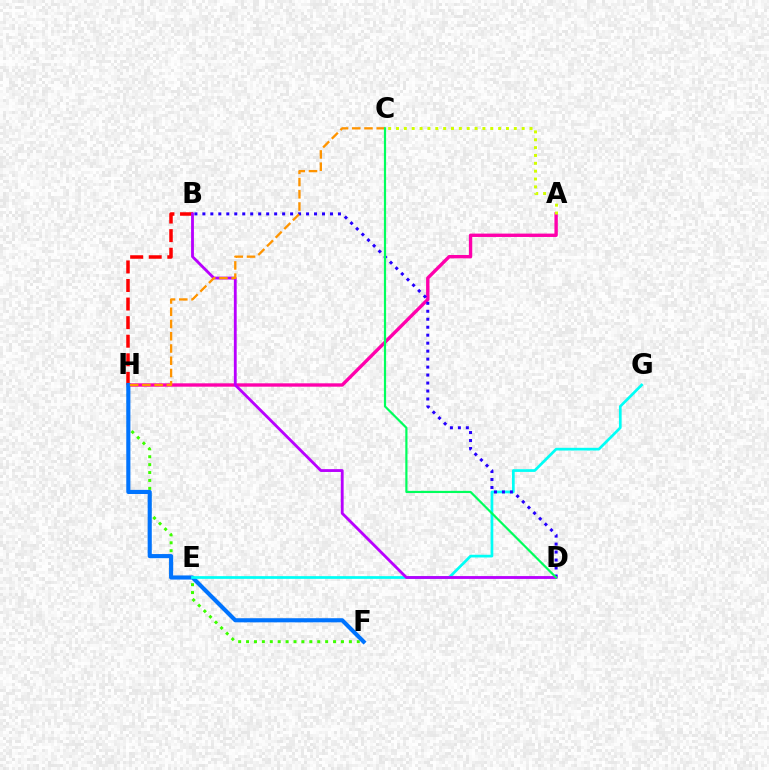{('A', 'H'): [{'color': '#ff00ac', 'line_style': 'solid', 'thickness': 2.42}], ('A', 'C'): [{'color': '#d1ff00', 'line_style': 'dotted', 'thickness': 2.13}], ('B', 'H'): [{'color': '#ff0000', 'line_style': 'dashed', 'thickness': 2.52}], ('F', 'H'): [{'color': '#3dff00', 'line_style': 'dotted', 'thickness': 2.15}, {'color': '#0074ff', 'line_style': 'solid', 'thickness': 2.96}], ('E', 'G'): [{'color': '#00fff6', 'line_style': 'solid', 'thickness': 1.95}], ('B', 'D'): [{'color': '#2500ff', 'line_style': 'dotted', 'thickness': 2.17}, {'color': '#b900ff', 'line_style': 'solid', 'thickness': 2.03}], ('C', 'H'): [{'color': '#ff9400', 'line_style': 'dashed', 'thickness': 1.66}], ('C', 'D'): [{'color': '#00ff5c', 'line_style': 'solid', 'thickness': 1.58}]}